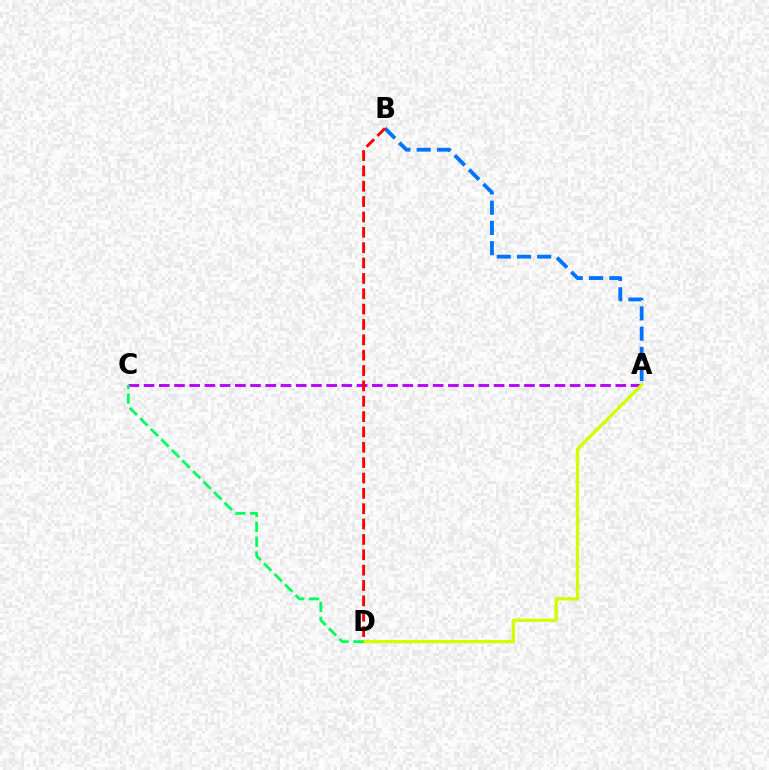{('A', 'C'): [{'color': '#b900ff', 'line_style': 'dashed', 'thickness': 2.07}], ('A', 'D'): [{'color': '#d1ff00', 'line_style': 'solid', 'thickness': 2.35}], ('A', 'B'): [{'color': '#0074ff', 'line_style': 'dashed', 'thickness': 2.75}], ('B', 'D'): [{'color': '#ff0000', 'line_style': 'dashed', 'thickness': 2.09}], ('C', 'D'): [{'color': '#00ff5c', 'line_style': 'dashed', 'thickness': 2.03}]}